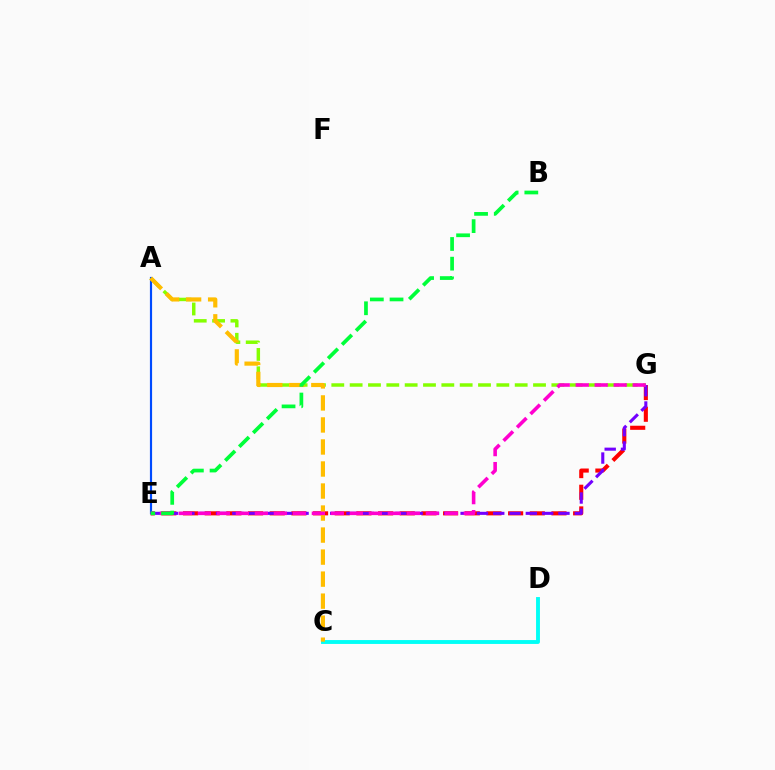{('A', 'G'): [{'color': '#84ff00', 'line_style': 'dashed', 'thickness': 2.49}], ('C', 'D'): [{'color': '#00fff6', 'line_style': 'solid', 'thickness': 2.79}], ('E', 'G'): [{'color': '#ff0000', 'line_style': 'dashed', 'thickness': 2.94}, {'color': '#7200ff', 'line_style': 'dashed', 'thickness': 2.22}, {'color': '#ff00cf', 'line_style': 'dashed', 'thickness': 2.58}], ('A', 'E'): [{'color': '#004bff', 'line_style': 'solid', 'thickness': 1.56}], ('A', 'C'): [{'color': '#ffbd00', 'line_style': 'dashed', 'thickness': 2.99}], ('B', 'E'): [{'color': '#00ff39', 'line_style': 'dashed', 'thickness': 2.67}]}